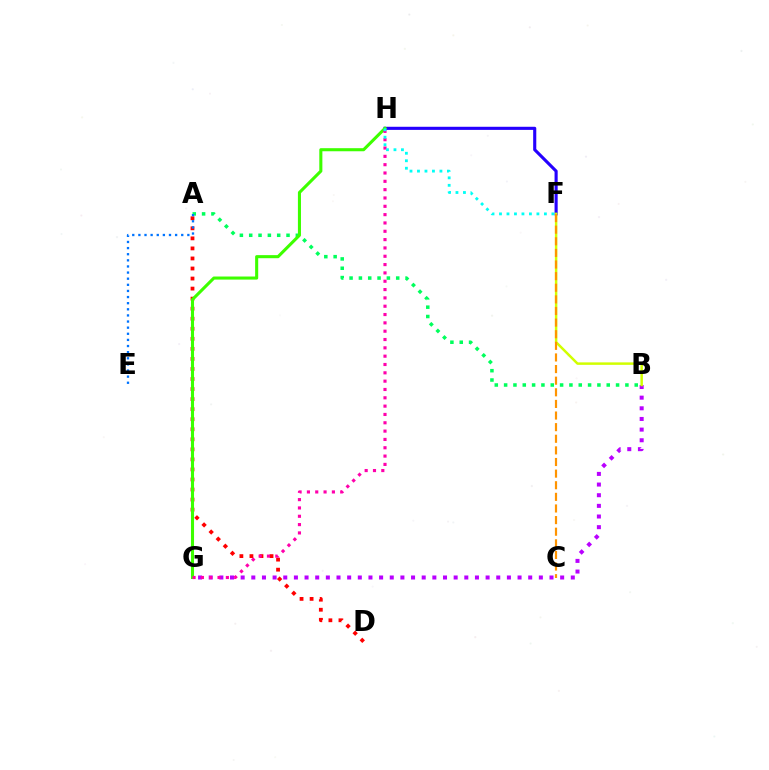{('B', 'G'): [{'color': '#b900ff', 'line_style': 'dotted', 'thickness': 2.89}], ('A', 'D'): [{'color': '#ff0000', 'line_style': 'dotted', 'thickness': 2.73}], ('A', 'B'): [{'color': '#00ff5c', 'line_style': 'dotted', 'thickness': 2.53}], ('F', 'H'): [{'color': '#2500ff', 'line_style': 'solid', 'thickness': 2.24}, {'color': '#00fff6', 'line_style': 'dotted', 'thickness': 2.03}], ('G', 'H'): [{'color': '#3dff00', 'line_style': 'solid', 'thickness': 2.21}, {'color': '#ff00ac', 'line_style': 'dotted', 'thickness': 2.26}], ('B', 'F'): [{'color': '#d1ff00', 'line_style': 'solid', 'thickness': 1.79}], ('C', 'F'): [{'color': '#ff9400', 'line_style': 'dashed', 'thickness': 1.58}], ('A', 'E'): [{'color': '#0074ff', 'line_style': 'dotted', 'thickness': 1.66}]}